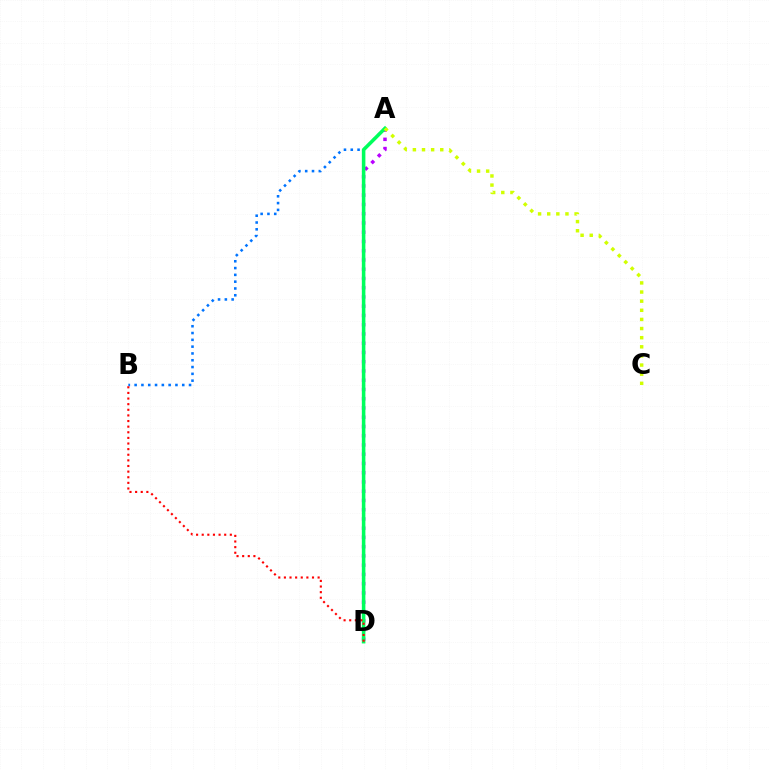{('A', 'B'): [{'color': '#0074ff', 'line_style': 'dotted', 'thickness': 1.85}], ('A', 'D'): [{'color': '#b900ff', 'line_style': 'dotted', 'thickness': 2.51}, {'color': '#00ff5c', 'line_style': 'solid', 'thickness': 2.56}], ('B', 'D'): [{'color': '#ff0000', 'line_style': 'dotted', 'thickness': 1.53}], ('A', 'C'): [{'color': '#d1ff00', 'line_style': 'dotted', 'thickness': 2.48}]}